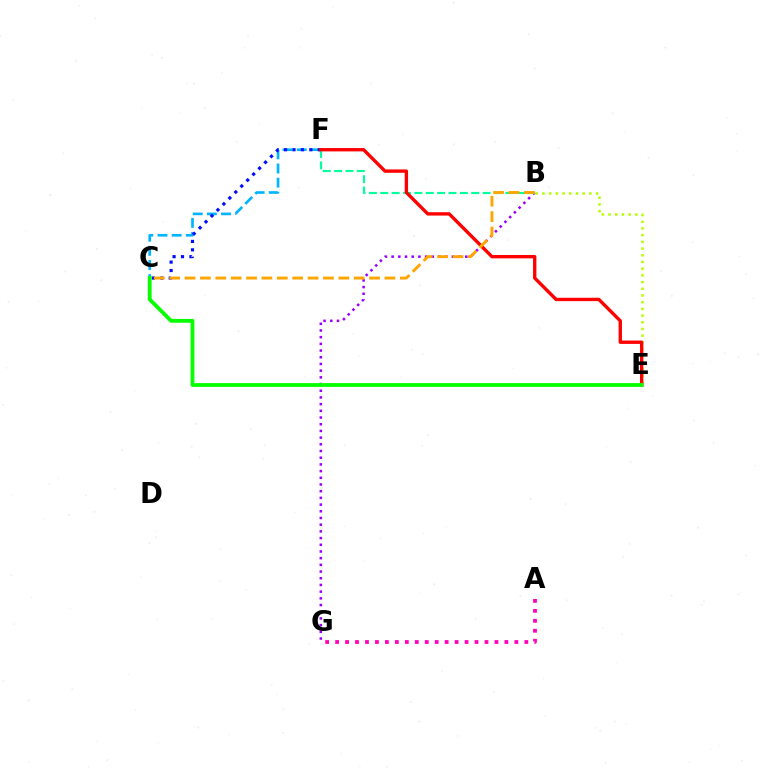{('B', 'E'): [{'color': '#b3ff00', 'line_style': 'dotted', 'thickness': 1.82}], ('C', 'F'): [{'color': '#00b5ff', 'line_style': 'dashed', 'thickness': 1.92}, {'color': '#0010ff', 'line_style': 'dotted', 'thickness': 2.29}], ('B', 'G'): [{'color': '#9b00ff', 'line_style': 'dotted', 'thickness': 1.82}], ('B', 'F'): [{'color': '#00ff9d', 'line_style': 'dashed', 'thickness': 1.54}], ('E', 'F'): [{'color': '#ff0000', 'line_style': 'solid', 'thickness': 2.42}], ('B', 'C'): [{'color': '#ffa500', 'line_style': 'dashed', 'thickness': 2.09}], ('A', 'G'): [{'color': '#ff00bd', 'line_style': 'dotted', 'thickness': 2.71}], ('C', 'E'): [{'color': '#08ff00', 'line_style': 'solid', 'thickness': 2.74}]}